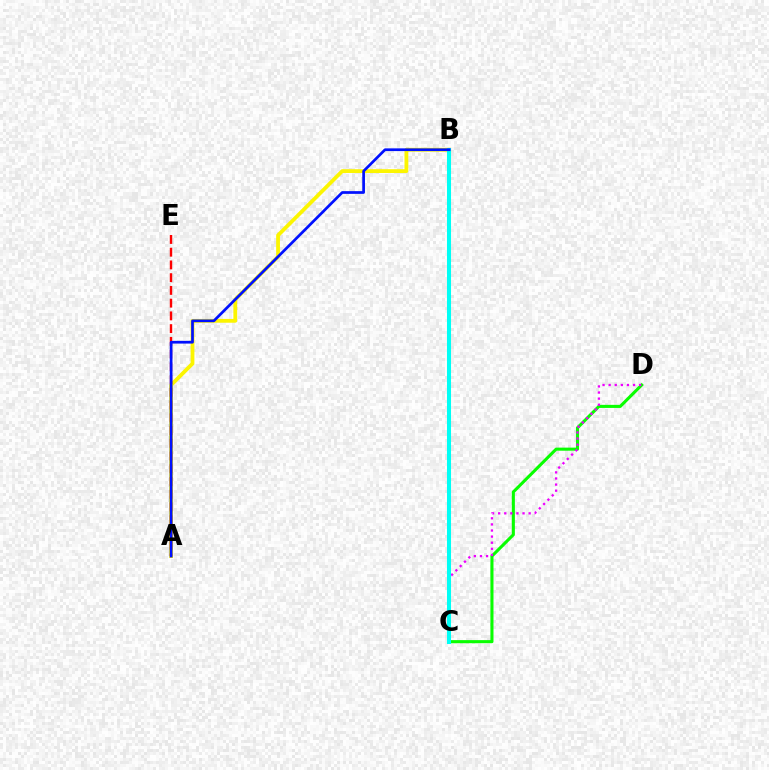{('C', 'D'): [{'color': '#08ff00', 'line_style': 'solid', 'thickness': 2.22}, {'color': '#ee00ff', 'line_style': 'dotted', 'thickness': 1.66}], ('A', 'B'): [{'color': '#fcf500', 'line_style': 'solid', 'thickness': 2.73}, {'color': '#0010ff', 'line_style': 'solid', 'thickness': 1.95}], ('B', 'C'): [{'color': '#00fff6', 'line_style': 'solid', 'thickness': 2.91}], ('A', 'E'): [{'color': '#ff0000', 'line_style': 'dashed', 'thickness': 1.73}]}